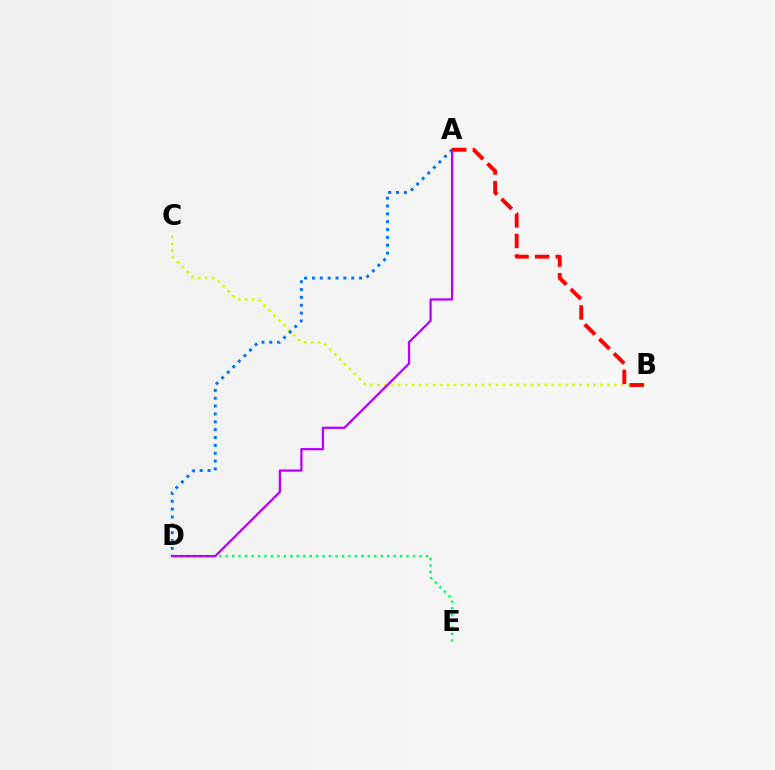{('B', 'C'): [{'color': '#d1ff00', 'line_style': 'dotted', 'thickness': 1.9}], ('D', 'E'): [{'color': '#00ff5c', 'line_style': 'dotted', 'thickness': 1.75}], ('A', 'D'): [{'color': '#0074ff', 'line_style': 'dotted', 'thickness': 2.13}, {'color': '#b900ff', 'line_style': 'solid', 'thickness': 1.63}], ('A', 'B'): [{'color': '#ff0000', 'line_style': 'dashed', 'thickness': 2.8}]}